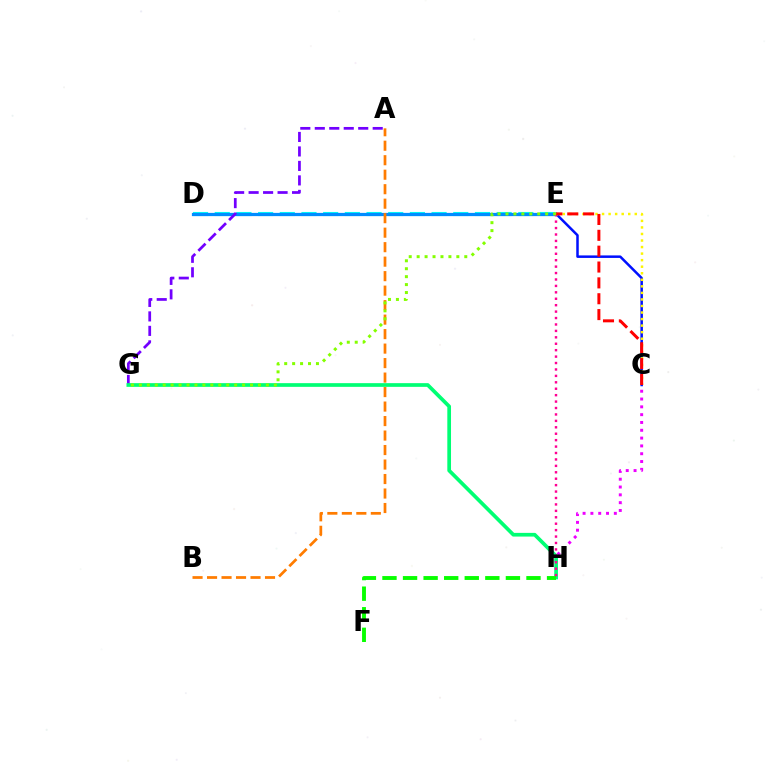{('D', 'E'): [{'color': '#00fff6', 'line_style': 'dashed', 'thickness': 2.95}, {'color': '#008cff', 'line_style': 'solid', 'thickness': 2.32}], ('C', 'H'): [{'color': '#ee00ff', 'line_style': 'dotted', 'thickness': 2.12}], ('C', 'E'): [{'color': '#0010ff', 'line_style': 'solid', 'thickness': 1.81}, {'color': '#fcf500', 'line_style': 'dotted', 'thickness': 1.78}, {'color': '#ff0000', 'line_style': 'dashed', 'thickness': 2.15}], ('A', 'G'): [{'color': '#7200ff', 'line_style': 'dashed', 'thickness': 1.97}], ('G', 'H'): [{'color': '#00ff74', 'line_style': 'solid', 'thickness': 2.66}], ('E', 'H'): [{'color': '#ff0094', 'line_style': 'dotted', 'thickness': 1.75}], ('A', 'B'): [{'color': '#ff7c00', 'line_style': 'dashed', 'thickness': 1.97}], ('E', 'G'): [{'color': '#84ff00', 'line_style': 'dotted', 'thickness': 2.16}], ('F', 'H'): [{'color': '#08ff00', 'line_style': 'dashed', 'thickness': 2.79}]}